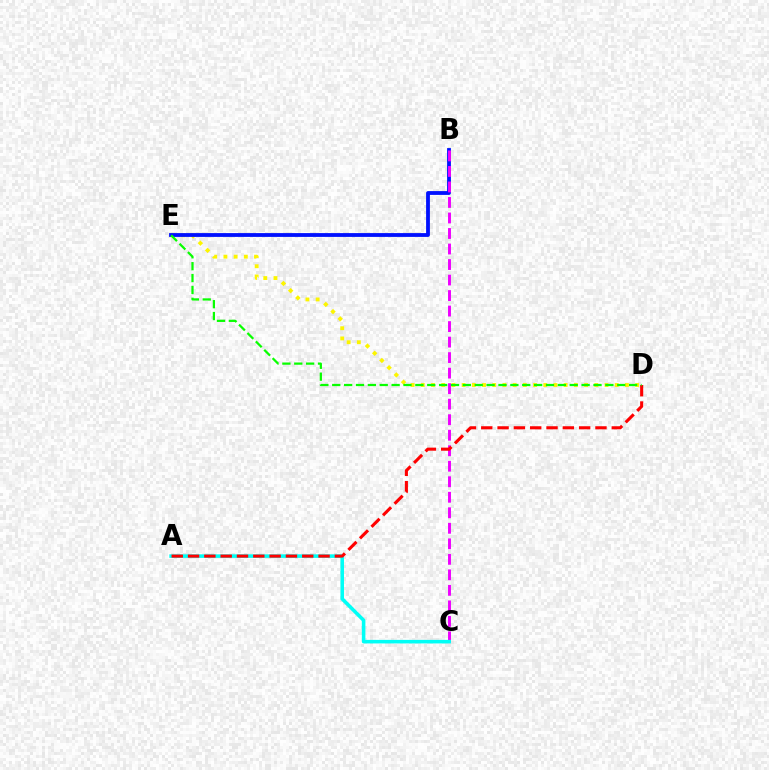{('D', 'E'): [{'color': '#fcf500', 'line_style': 'dotted', 'thickness': 2.77}, {'color': '#08ff00', 'line_style': 'dashed', 'thickness': 1.61}], ('B', 'E'): [{'color': '#0010ff', 'line_style': 'solid', 'thickness': 2.74}], ('B', 'C'): [{'color': '#ee00ff', 'line_style': 'dashed', 'thickness': 2.11}], ('A', 'C'): [{'color': '#00fff6', 'line_style': 'solid', 'thickness': 2.56}], ('A', 'D'): [{'color': '#ff0000', 'line_style': 'dashed', 'thickness': 2.22}]}